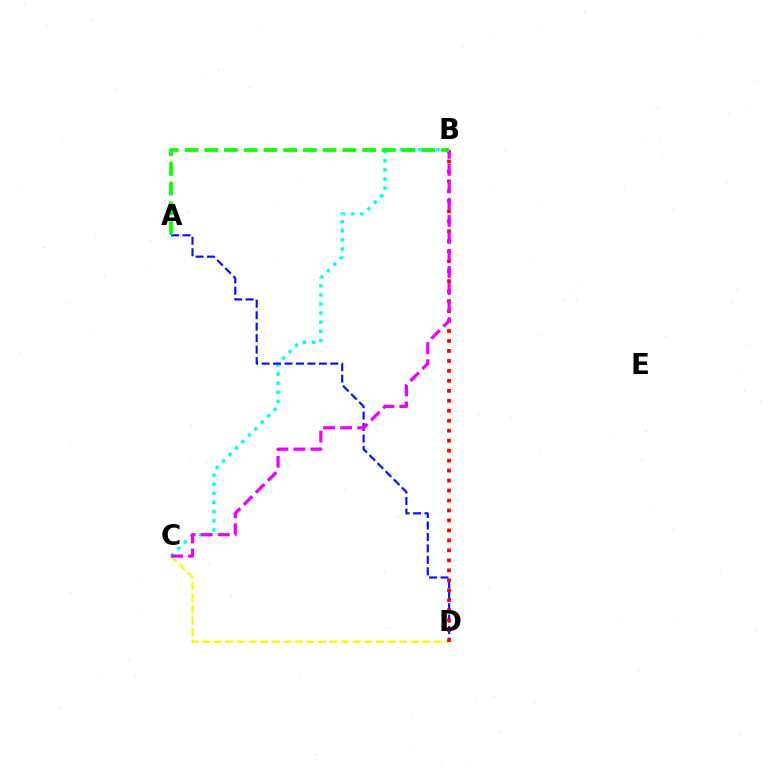{('B', 'C'): [{'color': '#00fff6', 'line_style': 'dotted', 'thickness': 2.48}, {'color': '#ee00ff', 'line_style': 'dashed', 'thickness': 2.31}], ('C', 'D'): [{'color': '#fcf500', 'line_style': 'dashed', 'thickness': 1.57}], ('A', 'D'): [{'color': '#0010ff', 'line_style': 'dashed', 'thickness': 1.56}], ('B', 'D'): [{'color': '#ff0000', 'line_style': 'dotted', 'thickness': 2.71}], ('A', 'B'): [{'color': '#08ff00', 'line_style': 'dashed', 'thickness': 2.68}]}